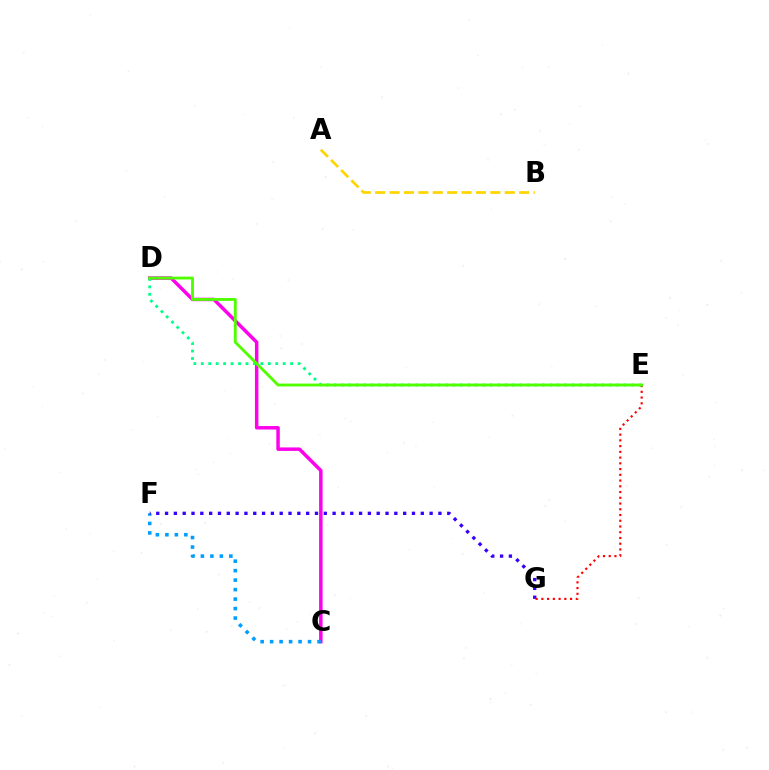{('A', 'B'): [{'color': '#ffd500', 'line_style': 'dashed', 'thickness': 1.96}], ('C', 'D'): [{'color': '#ff00ed', 'line_style': 'solid', 'thickness': 2.5}], ('C', 'F'): [{'color': '#009eff', 'line_style': 'dotted', 'thickness': 2.58}], ('D', 'E'): [{'color': '#00ff86', 'line_style': 'dotted', 'thickness': 2.02}, {'color': '#4fff00', 'line_style': 'solid', 'thickness': 2.05}], ('F', 'G'): [{'color': '#3700ff', 'line_style': 'dotted', 'thickness': 2.4}], ('E', 'G'): [{'color': '#ff0000', 'line_style': 'dotted', 'thickness': 1.56}]}